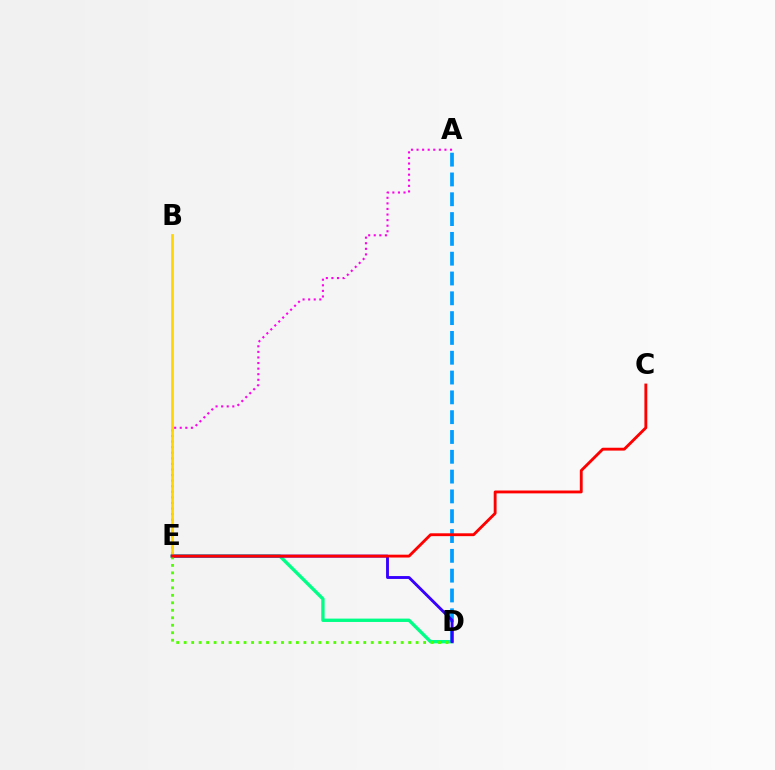{('D', 'E'): [{'color': '#00ff86', 'line_style': 'solid', 'thickness': 2.42}, {'color': '#3700ff', 'line_style': 'solid', 'thickness': 2.08}, {'color': '#4fff00', 'line_style': 'dotted', 'thickness': 2.03}], ('A', 'E'): [{'color': '#ff00ed', 'line_style': 'dotted', 'thickness': 1.52}], ('B', 'E'): [{'color': '#ffd500', 'line_style': 'solid', 'thickness': 1.96}], ('A', 'D'): [{'color': '#009eff', 'line_style': 'dashed', 'thickness': 2.69}], ('C', 'E'): [{'color': '#ff0000', 'line_style': 'solid', 'thickness': 2.06}]}